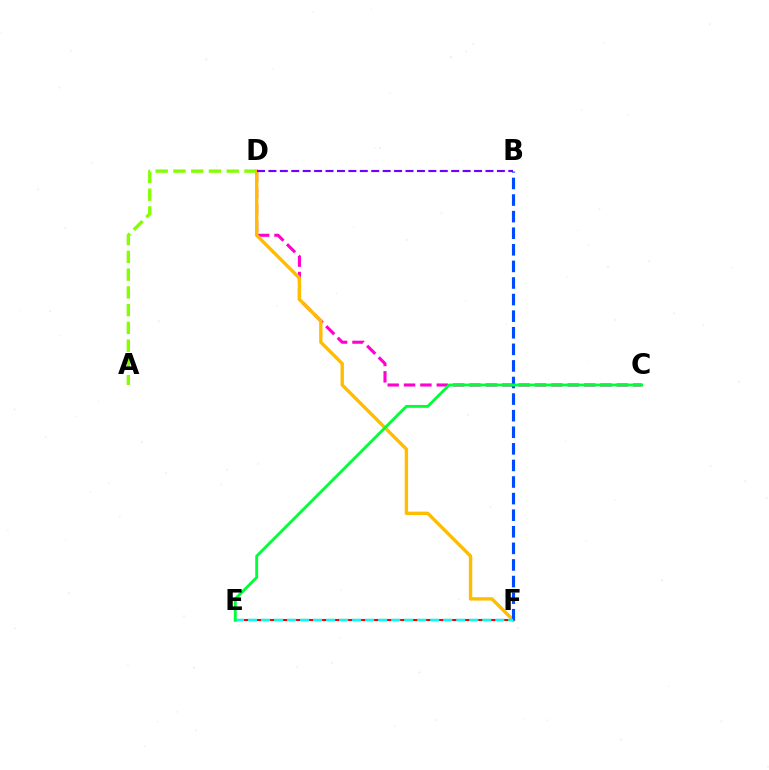{('E', 'F'): [{'color': '#ff0000', 'line_style': 'solid', 'thickness': 1.51}, {'color': '#00fff6', 'line_style': 'dashed', 'thickness': 1.77}], ('A', 'D'): [{'color': '#84ff00', 'line_style': 'dashed', 'thickness': 2.41}], ('C', 'D'): [{'color': '#ff00cf', 'line_style': 'dashed', 'thickness': 2.22}], ('D', 'F'): [{'color': '#ffbd00', 'line_style': 'solid', 'thickness': 2.44}], ('B', 'D'): [{'color': '#7200ff', 'line_style': 'dashed', 'thickness': 1.55}], ('B', 'F'): [{'color': '#004bff', 'line_style': 'dashed', 'thickness': 2.25}], ('C', 'E'): [{'color': '#00ff39', 'line_style': 'solid', 'thickness': 2.08}]}